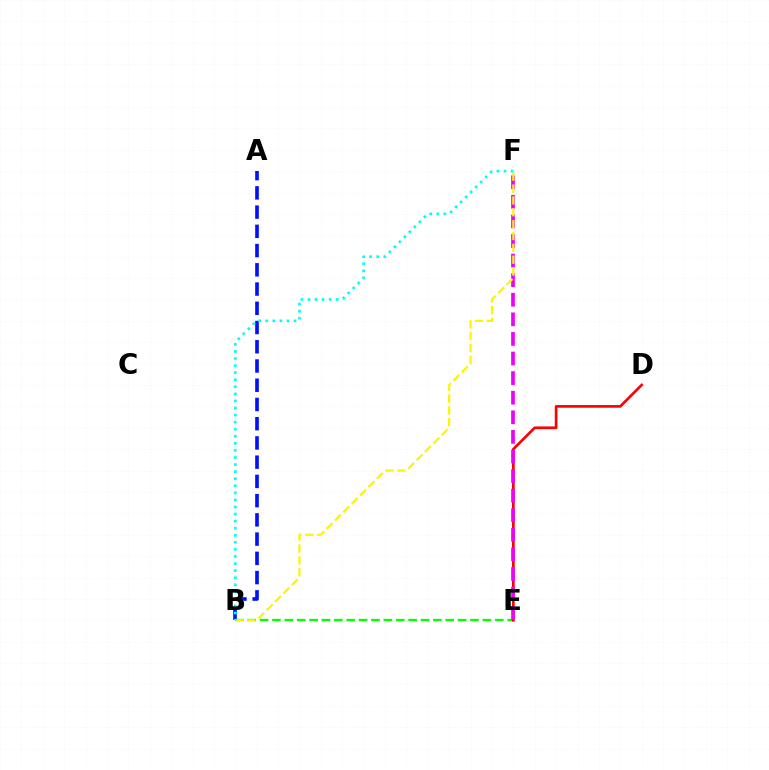{('B', 'E'): [{'color': '#08ff00', 'line_style': 'dashed', 'thickness': 1.68}], ('A', 'B'): [{'color': '#0010ff', 'line_style': 'dashed', 'thickness': 2.61}], ('D', 'E'): [{'color': '#ff0000', 'line_style': 'solid', 'thickness': 1.93}], ('E', 'F'): [{'color': '#ee00ff', 'line_style': 'dashed', 'thickness': 2.66}], ('B', 'F'): [{'color': '#fcf500', 'line_style': 'dashed', 'thickness': 1.61}, {'color': '#00fff6', 'line_style': 'dotted', 'thickness': 1.92}]}